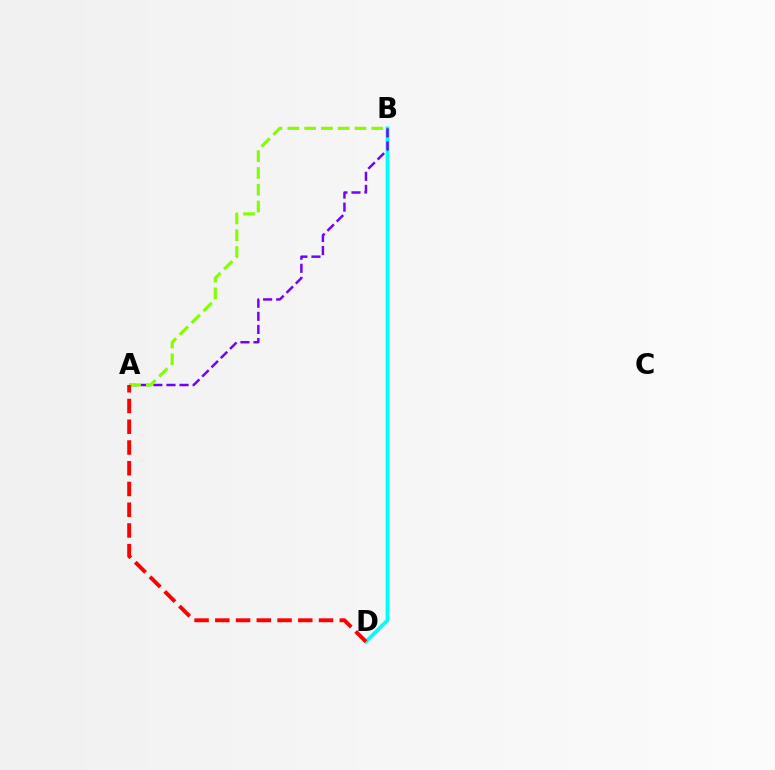{('B', 'D'): [{'color': '#00fff6', 'line_style': 'solid', 'thickness': 2.72}], ('A', 'B'): [{'color': '#7200ff', 'line_style': 'dashed', 'thickness': 1.78}, {'color': '#84ff00', 'line_style': 'dashed', 'thickness': 2.28}], ('A', 'D'): [{'color': '#ff0000', 'line_style': 'dashed', 'thickness': 2.82}]}